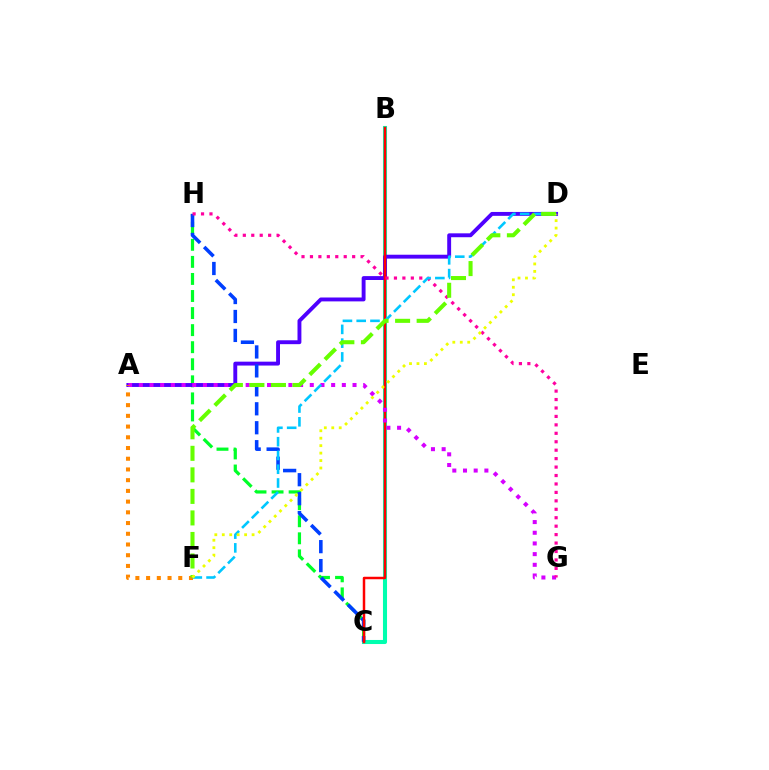{('B', 'C'): [{'color': '#00ffaf', 'line_style': 'solid', 'thickness': 2.93}, {'color': '#ff0000', 'line_style': 'solid', 'thickness': 1.79}], ('C', 'H'): [{'color': '#00ff27', 'line_style': 'dashed', 'thickness': 2.32}, {'color': '#003fff', 'line_style': 'dashed', 'thickness': 2.57}], ('A', 'D'): [{'color': '#4f00ff', 'line_style': 'solid', 'thickness': 2.8}], ('A', 'G'): [{'color': '#d600ff', 'line_style': 'dotted', 'thickness': 2.9}], ('A', 'F'): [{'color': '#ff8800', 'line_style': 'dotted', 'thickness': 2.91}], ('G', 'H'): [{'color': '#ff00a0', 'line_style': 'dotted', 'thickness': 2.29}], ('D', 'F'): [{'color': '#00c7ff', 'line_style': 'dashed', 'thickness': 1.87}, {'color': '#66ff00', 'line_style': 'dashed', 'thickness': 2.93}, {'color': '#eeff00', 'line_style': 'dotted', 'thickness': 2.02}]}